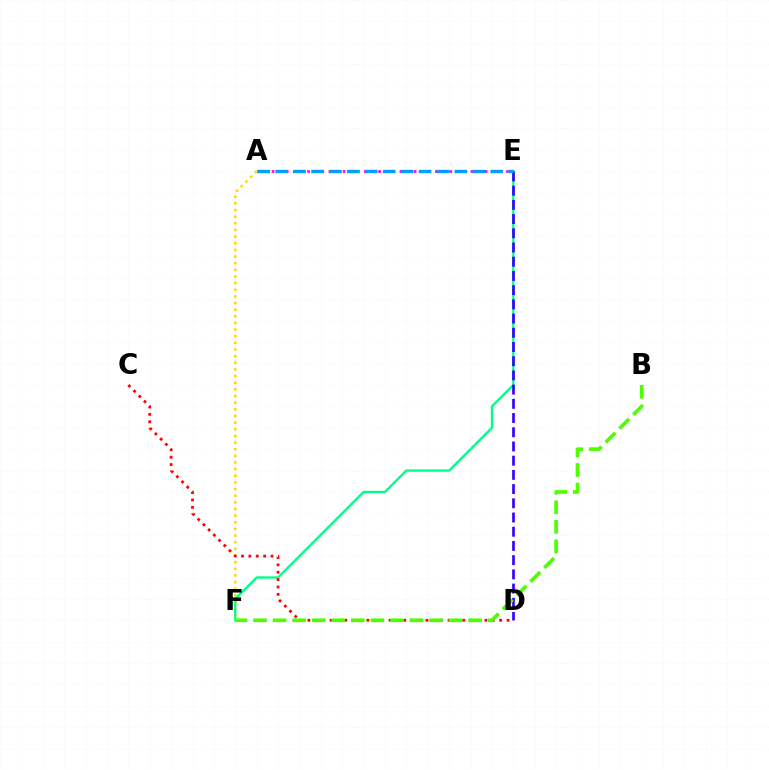{('A', 'F'): [{'color': '#ffd500', 'line_style': 'dotted', 'thickness': 1.81}], ('E', 'F'): [{'color': '#00ff86', 'line_style': 'solid', 'thickness': 1.68}], ('A', 'E'): [{'color': '#ff00ed', 'line_style': 'dotted', 'thickness': 1.93}, {'color': '#009eff', 'line_style': 'dashed', 'thickness': 2.43}], ('C', 'D'): [{'color': '#ff0000', 'line_style': 'dotted', 'thickness': 2.0}], ('D', 'E'): [{'color': '#3700ff', 'line_style': 'dashed', 'thickness': 1.93}], ('B', 'F'): [{'color': '#4fff00', 'line_style': 'dashed', 'thickness': 2.66}]}